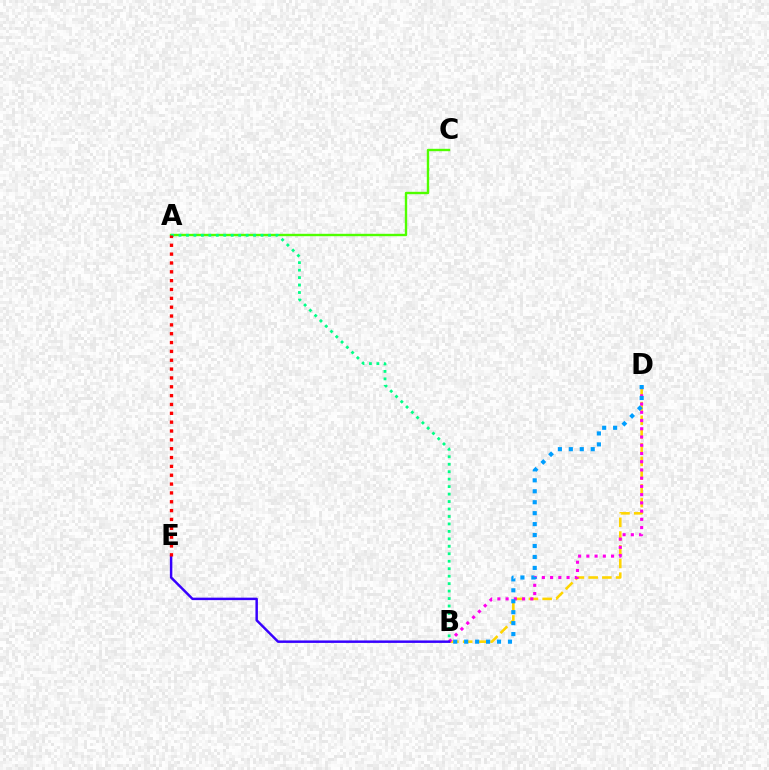{('A', 'C'): [{'color': '#4fff00', 'line_style': 'solid', 'thickness': 1.72}], ('B', 'D'): [{'color': '#ffd500', 'line_style': 'dashed', 'thickness': 1.86}, {'color': '#ff00ed', 'line_style': 'dotted', 'thickness': 2.24}, {'color': '#009eff', 'line_style': 'dotted', 'thickness': 2.97}], ('B', 'E'): [{'color': '#3700ff', 'line_style': 'solid', 'thickness': 1.78}], ('A', 'B'): [{'color': '#00ff86', 'line_style': 'dotted', 'thickness': 2.03}], ('A', 'E'): [{'color': '#ff0000', 'line_style': 'dotted', 'thickness': 2.4}]}